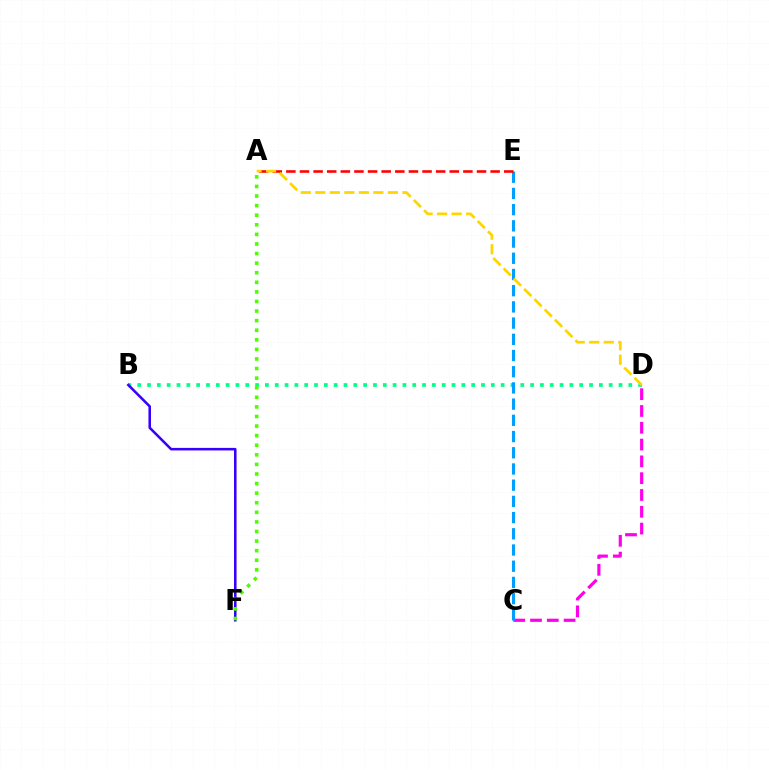{('C', 'D'): [{'color': '#ff00ed', 'line_style': 'dashed', 'thickness': 2.28}], ('B', 'D'): [{'color': '#00ff86', 'line_style': 'dotted', 'thickness': 2.67}], ('C', 'E'): [{'color': '#009eff', 'line_style': 'dashed', 'thickness': 2.2}], ('A', 'E'): [{'color': '#ff0000', 'line_style': 'dashed', 'thickness': 1.85}], ('A', 'D'): [{'color': '#ffd500', 'line_style': 'dashed', 'thickness': 1.97}], ('B', 'F'): [{'color': '#3700ff', 'line_style': 'solid', 'thickness': 1.83}], ('A', 'F'): [{'color': '#4fff00', 'line_style': 'dotted', 'thickness': 2.6}]}